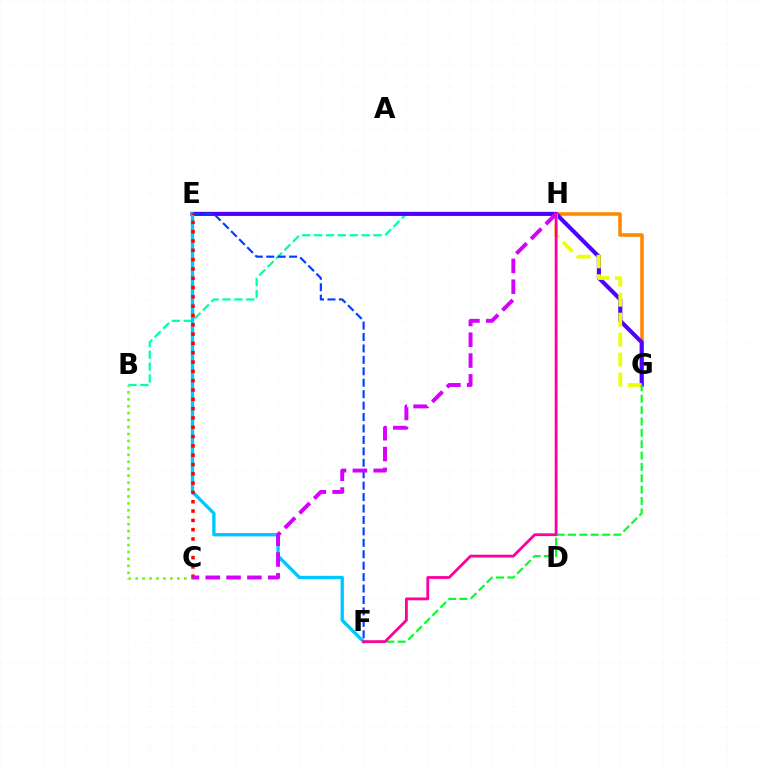{('B', 'C'): [{'color': '#66ff00', 'line_style': 'dotted', 'thickness': 1.89}], ('B', 'H'): [{'color': '#00ffaf', 'line_style': 'dashed', 'thickness': 1.61}], ('G', 'H'): [{'color': '#ff8800', 'line_style': 'solid', 'thickness': 2.55}, {'color': '#eeff00', 'line_style': 'dashed', 'thickness': 2.71}], ('E', 'G'): [{'color': '#4f00ff', 'line_style': 'solid', 'thickness': 2.95}], ('E', 'F'): [{'color': '#00c7ff', 'line_style': 'solid', 'thickness': 2.41}, {'color': '#003fff', 'line_style': 'dashed', 'thickness': 1.55}], ('F', 'G'): [{'color': '#00ff27', 'line_style': 'dashed', 'thickness': 1.54}], ('F', 'H'): [{'color': '#ff00a0', 'line_style': 'solid', 'thickness': 2.03}], ('C', 'E'): [{'color': '#ff0000', 'line_style': 'dotted', 'thickness': 2.53}], ('C', 'H'): [{'color': '#d600ff', 'line_style': 'dashed', 'thickness': 2.83}]}